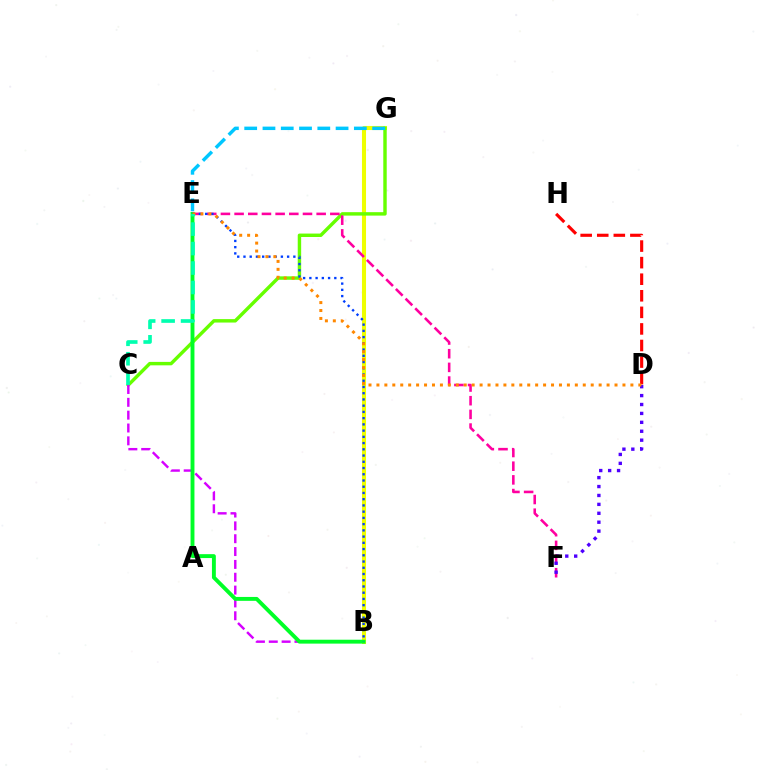{('B', 'G'): [{'color': '#eeff00', 'line_style': 'solid', 'thickness': 2.92}], ('C', 'G'): [{'color': '#66ff00', 'line_style': 'solid', 'thickness': 2.47}], ('E', 'F'): [{'color': '#ff00a0', 'line_style': 'dashed', 'thickness': 1.86}], ('B', 'C'): [{'color': '#d600ff', 'line_style': 'dashed', 'thickness': 1.74}], ('D', 'F'): [{'color': '#4f00ff', 'line_style': 'dotted', 'thickness': 2.42}], ('D', 'H'): [{'color': '#ff0000', 'line_style': 'dashed', 'thickness': 2.25}], ('B', 'E'): [{'color': '#00ff27', 'line_style': 'solid', 'thickness': 2.8}, {'color': '#003fff', 'line_style': 'dotted', 'thickness': 1.69}], ('D', 'E'): [{'color': '#ff8800', 'line_style': 'dotted', 'thickness': 2.16}], ('C', 'E'): [{'color': '#00ffaf', 'line_style': 'dashed', 'thickness': 2.64}], ('E', 'G'): [{'color': '#00c7ff', 'line_style': 'dashed', 'thickness': 2.48}]}